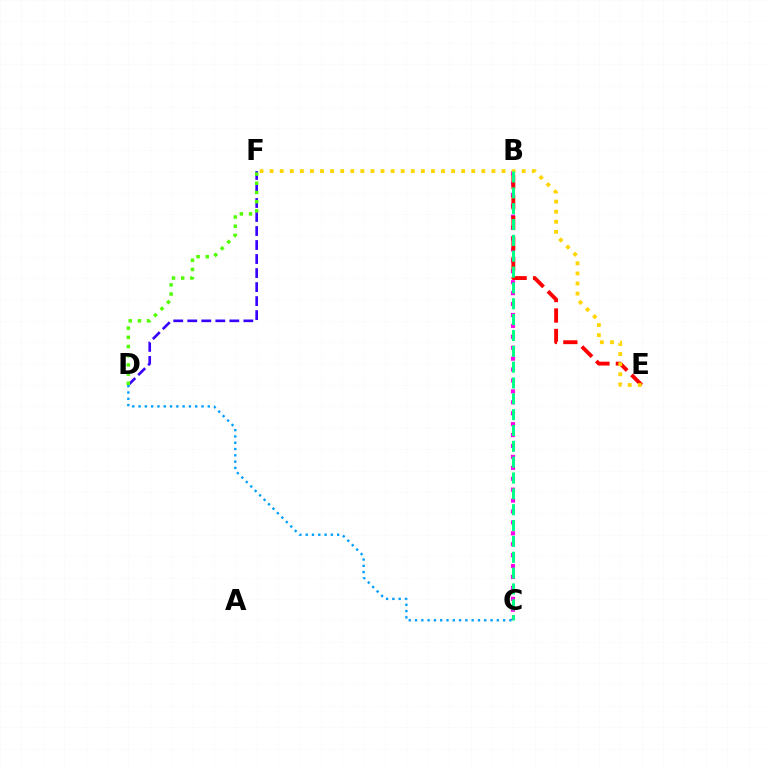{('B', 'C'): [{'color': '#ff00ed', 'line_style': 'dotted', 'thickness': 2.97}, {'color': '#00ff86', 'line_style': 'dashed', 'thickness': 2.15}], ('B', 'E'): [{'color': '#ff0000', 'line_style': 'dashed', 'thickness': 2.78}], ('E', 'F'): [{'color': '#ffd500', 'line_style': 'dotted', 'thickness': 2.74}], ('D', 'F'): [{'color': '#3700ff', 'line_style': 'dashed', 'thickness': 1.9}, {'color': '#4fff00', 'line_style': 'dotted', 'thickness': 2.5}], ('C', 'D'): [{'color': '#009eff', 'line_style': 'dotted', 'thickness': 1.71}]}